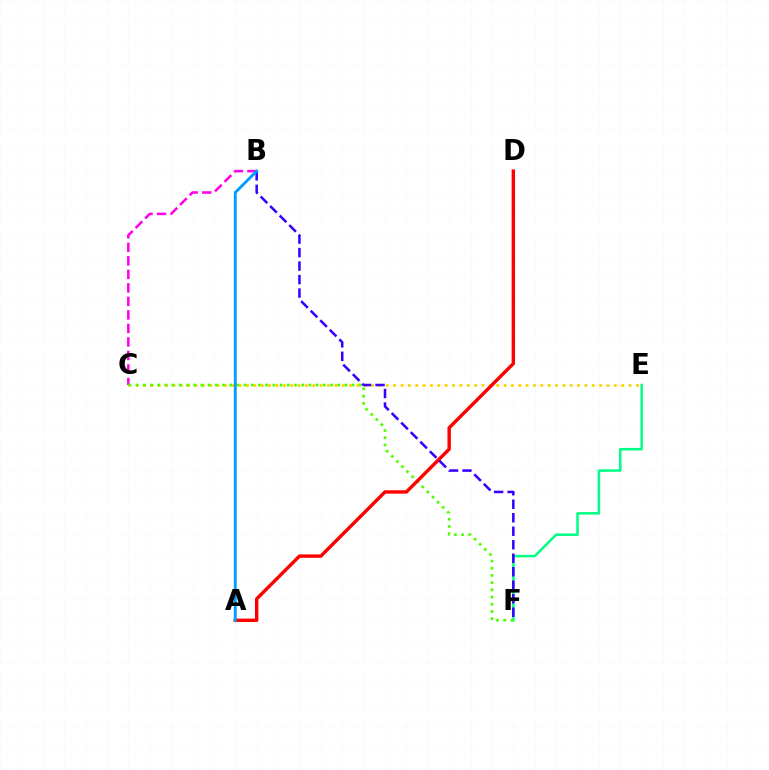{('C', 'E'): [{'color': '#ffd500', 'line_style': 'dotted', 'thickness': 2.0}], ('B', 'C'): [{'color': '#ff00ed', 'line_style': 'dashed', 'thickness': 1.84}], ('E', 'F'): [{'color': '#00ff86', 'line_style': 'solid', 'thickness': 1.81}], ('C', 'F'): [{'color': '#4fff00', 'line_style': 'dotted', 'thickness': 1.96}], ('A', 'D'): [{'color': '#ff0000', 'line_style': 'solid', 'thickness': 2.45}], ('B', 'F'): [{'color': '#3700ff', 'line_style': 'dashed', 'thickness': 1.83}], ('A', 'B'): [{'color': '#009eff', 'line_style': 'solid', 'thickness': 2.08}]}